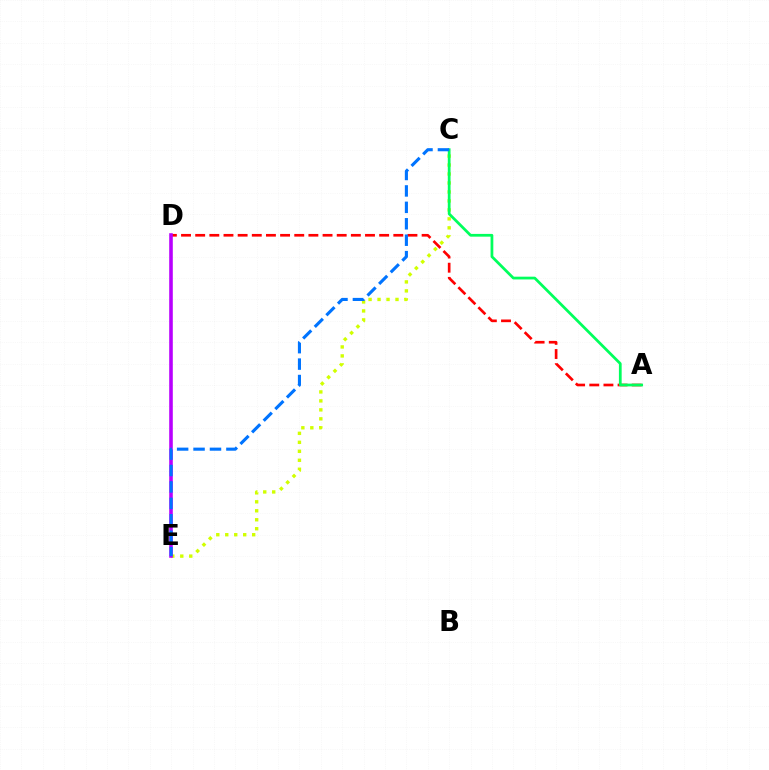{('A', 'D'): [{'color': '#ff0000', 'line_style': 'dashed', 'thickness': 1.92}], ('C', 'E'): [{'color': '#d1ff00', 'line_style': 'dotted', 'thickness': 2.44}, {'color': '#0074ff', 'line_style': 'dashed', 'thickness': 2.23}], ('D', 'E'): [{'color': '#b900ff', 'line_style': 'solid', 'thickness': 2.59}], ('A', 'C'): [{'color': '#00ff5c', 'line_style': 'solid', 'thickness': 1.98}]}